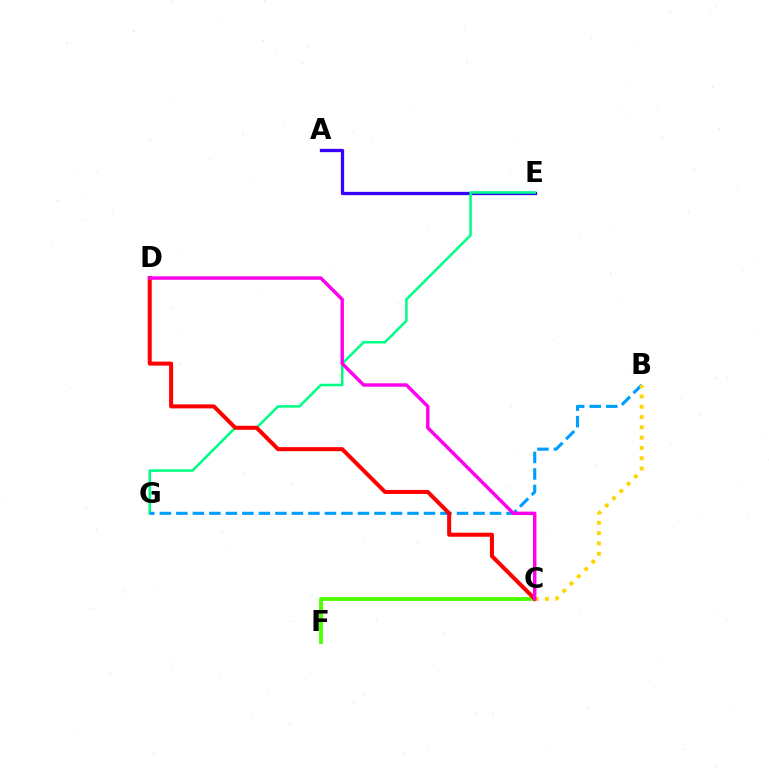{('A', 'E'): [{'color': '#3700ff', 'line_style': 'solid', 'thickness': 2.37}], ('E', 'G'): [{'color': '#00ff86', 'line_style': 'solid', 'thickness': 1.84}], ('C', 'F'): [{'color': '#4fff00', 'line_style': 'solid', 'thickness': 2.76}], ('B', 'G'): [{'color': '#009eff', 'line_style': 'dashed', 'thickness': 2.24}], ('C', 'D'): [{'color': '#ff0000', 'line_style': 'solid', 'thickness': 2.91}, {'color': '#ff00ed', 'line_style': 'solid', 'thickness': 2.47}], ('B', 'C'): [{'color': '#ffd500', 'line_style': 'dotted', 'thickness': 2.8}]}